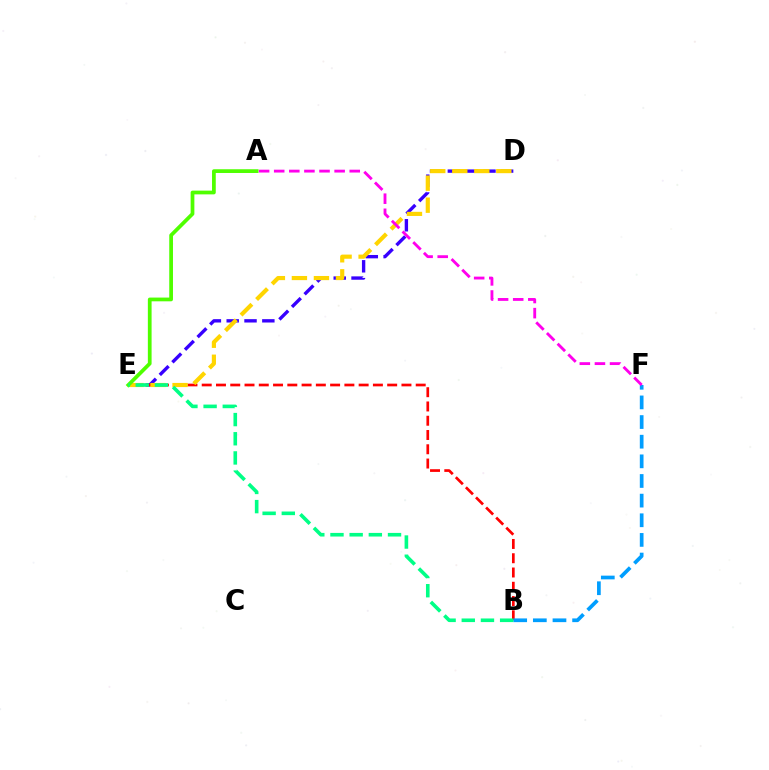{('D', 'E'): [{'color': '#3700ff', 'line_style': 'dashed', 'thickness': 2.42}, {'color': '#ffd500', 'line_style': 'dashed', 'thickness': 2.99}], ('B', 'E'): [{'color': '#ff0000', 'line_style': 'dashed', 'thickness': 1.94}, {'color': '#00ff86', 'line_style': 'dashed', 'thickness': 2.61}], ('B', 'F'): [{'color': '#009eff', 'line_style': 'dashed', 'thickness': 2.67}], ('A', 'E'): [{'color': '#4fff00', 'line_style': 'solid', 'thickness': 2.69}], ('A', 'F'): [{'color': '#ff00ed', 'line_style': 'dashed', 'thickness': 2.05}]}